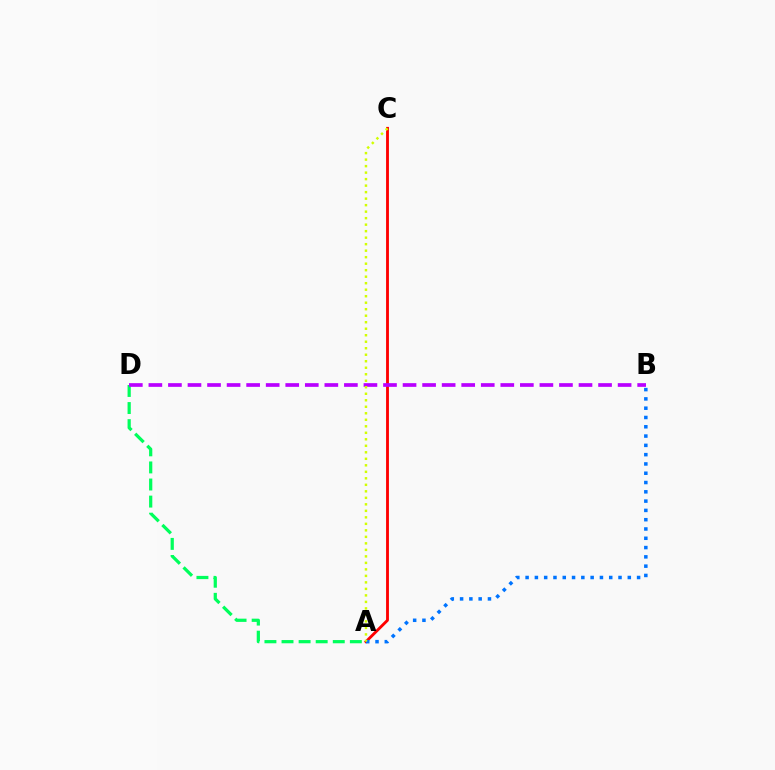{('A', 'D'): [{'color': '#00ff5c', 'line_style': 'dashed', 'thickness': 2.32}], ('A', 'C'): [{'color': '#ff0000', 'line_style': 'solid', 'thickness': 2.05}, {'color': '#d1ff00', 'line_style': 'dotted', 'thickness': 1.77}], ('B', 'D'): [{'color': '#b900ff', 'line_style': 'dashed', 'thickness': 2.66}], ('A', 'B'): [{'color': '#0074ff', 'line_style': 'dotted', 'thickness': 2.52}]}